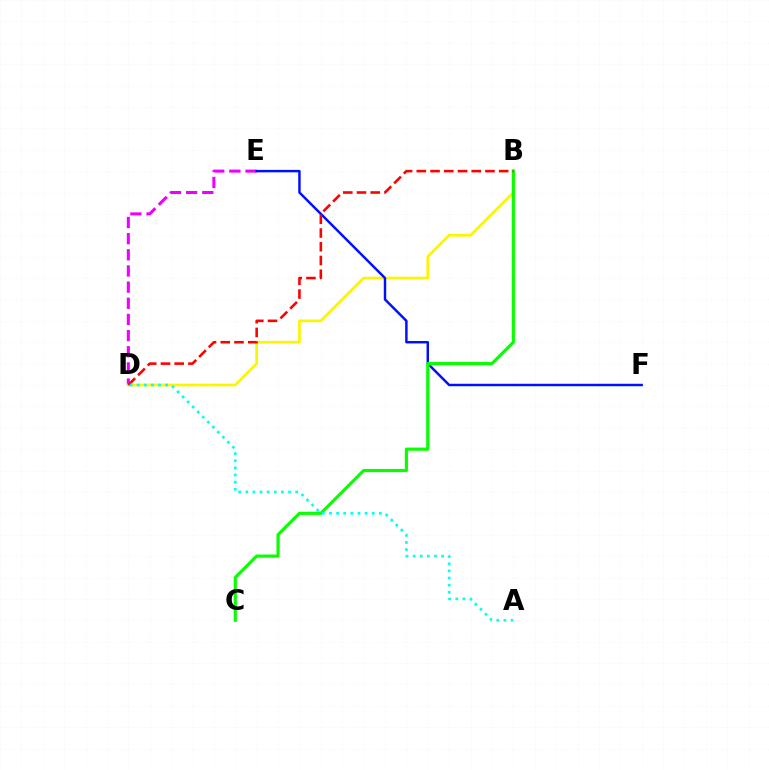{('D', 'E'): [{'color': '#ee00ff', 'line_style': 'dashed', 'thickness': 2.19}], ('B', 'D'): [{'color': '#fcf500', 'line_style': 'solid', 'thickness': 1.95}, {'color': '#ff0000', 'line_style': 'dashed', 'thickness': 1.87}], ('E', 'F'): [{'color': '#0010ff', 'line_style': 'solid', 'thickness': 1.77}], ('B', 'C'): [{'color': '#08ff00', 'line_style': 'solid', 'thickness': 2.27}], ('A', 'D'): [{'color': '#00fff6', 'line_style': 'dotted', 'thickness': 1.93}]}